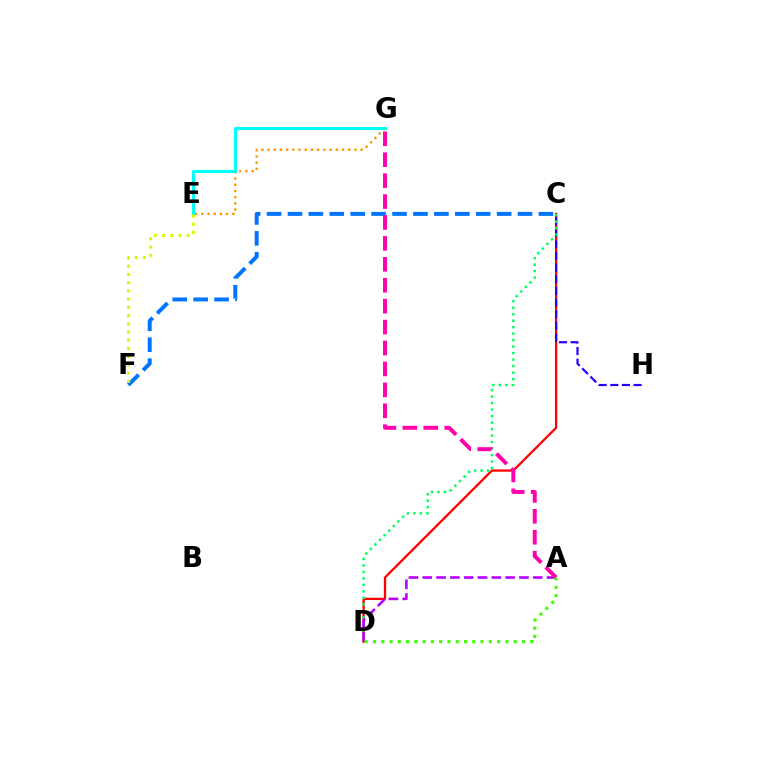{('E', 'G'): [{'color': '#ff9400', 'line_style': 'dotted', 'thickness': 1.69}, {'color': '#00fff6', 'line_style': 'solid', 'thickness': 2.24}], ('C', 'F'): [{'color': '#0074ff', 'line_style': 'dashed', 'thickness': 2.84}], ('C', 'D'): [{'color': '#ff0000', 'line_style': 'solid', 'thickness': 1.65}, {'color': '#00ff5c', 'line_style': 'dotted', 'thickness': 1.76}], ('E', 'F'): [{'color': '#d1ff00', 'line_style': 'dotted', 'thickness': 2.23}], ('C', 'H'): [{'color': '#2500ff', 'line_style': 'dashed', 'thickness': 1.58}], ('A', 'D'): [{'color': '#b900ff', 'line_style': 'dashed', 'thickness': 1.88}, {'color': '#3dff00', 'line_style': 'dotted', 'thickness': 2.25}], ('A', 'G'): [{'color': '#ff00ac', 'line_style': 'dashed', 'thickness': 2.84}]}